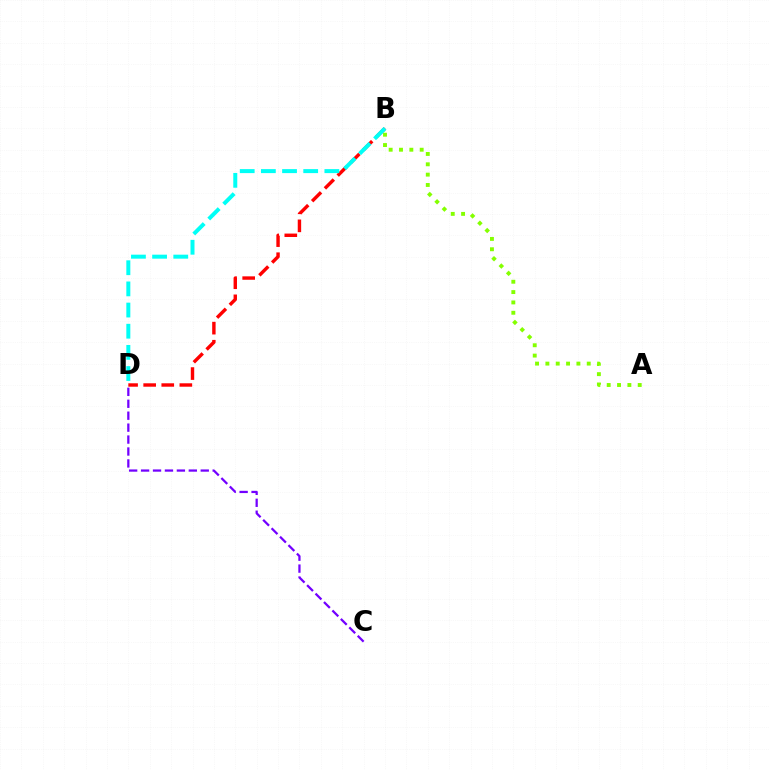{('A', 'B'): [{'color': '#84ff00', 'line_style': 'dotted', 'thickness': 2.81}], ('C', 'D'): [{'color': '#7200ff', 'line_style': 'dashed', 'thickness': 1.62}], ('B', 'D'): [{'color': '#ff0000', 'line_style': 'dashed', 'thickness': 2.46}, {'color': '#00fff6', 'line_style': 'dashed', 'thickness': 2.87}]}